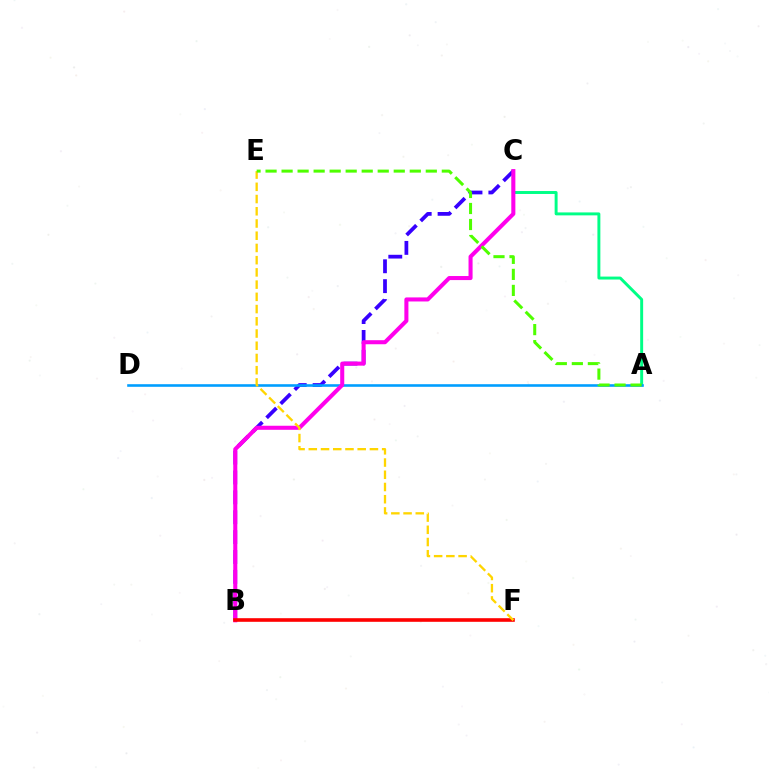{('A', 'C'): [{'color': '#00ff86', 'line_style': 'solid', 'thickness': 2.12}], ('B', 'C'): [{'color': '#3700ff', 'line_style': 'dashed', 'thickness': 2.7}, {'color': '#ff00ed', 'line_style': 'solid', 'thickness': 2.92}], ('A', 'D'): [{'color': '#009eff', 'line_style': 'solid', 'thickness': 1.87}], ('B', 'F'): [{'color': '#ff0000', 'line_style': 'solid', 'thickness': 2.6}], ('E', 'F'): [{'color': '#ffd500', 'line_style': 'dashed', 'thickness': 1.66}], ('A', 'E'): [{'color': '#4fff00', 'line_style': 'dashed', 'thickness': 2.18}]}